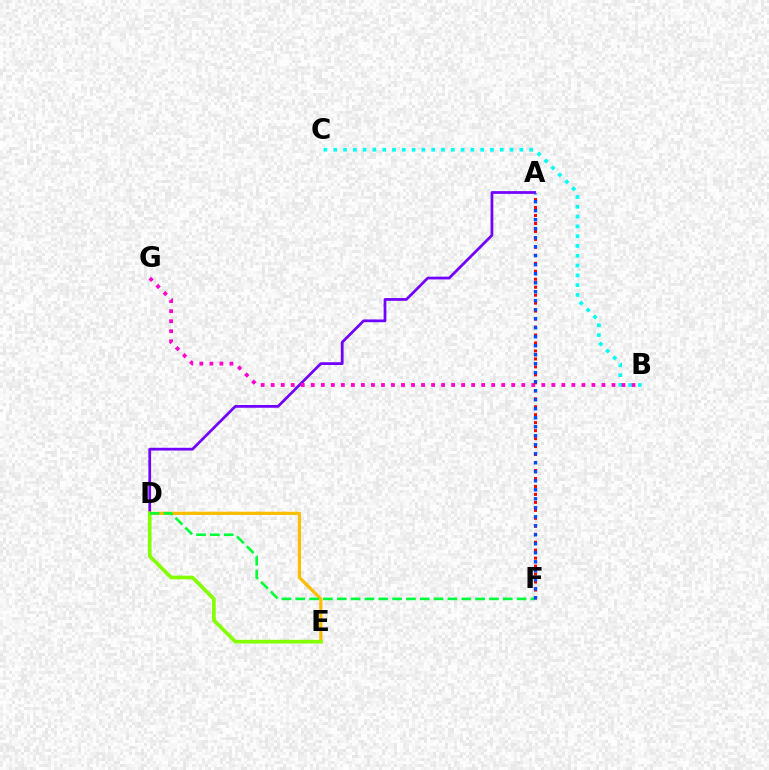{('A', 'D'): [{'color': '#7200ff', 'line_style': 'solid', 'thickness': 1.97}], ('B', 'C'): [{'color': '#00fff6', 'line_style': 'dotted', 'thickness': 2.66}], ('D', 'E'): [{'color': '#ffbd00', 'line_style': 'solid', 'thickness': 2.32}, {'color': '#84ff00', 'line_style': 'solid', 'thickness': 2.64}], ('B', 'G'): [{'color': '#ff00cf', 'line_style': 'dotted', 'thickness': 2.72}], ('A', 'F'): [{'color': '#ff0000', 'line_style': 'dotted', 'thickness': 2.17}, {'color': '#004bff', 'line_style': 'dotted', 'thickness': 2.45}], ('D', 'F'): [{'color': '#00ff39', 'line_style': 'dashed', 'thickness': 1.88}]}